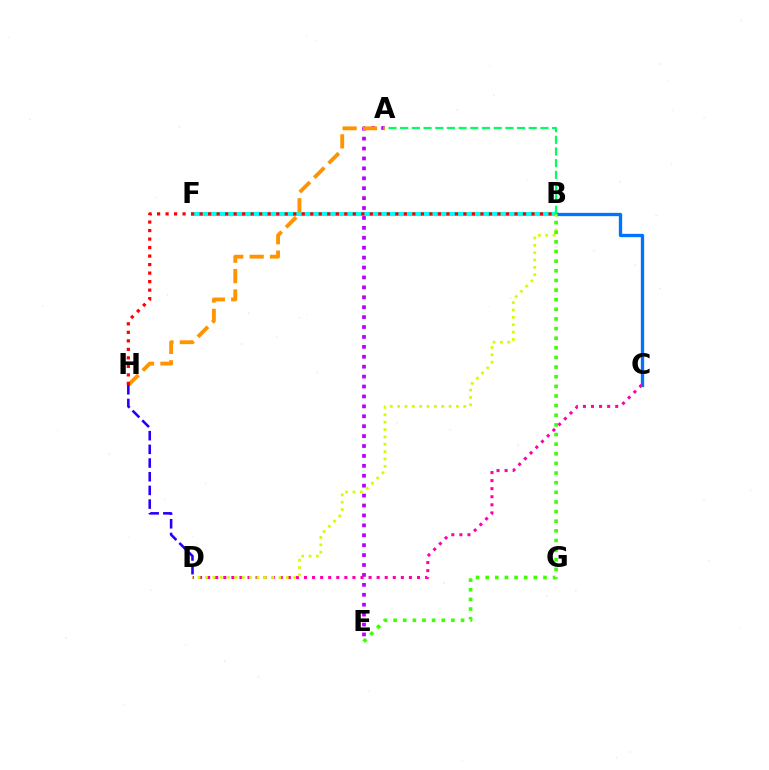{('B', 'F'): [{'color': '#00fff6', 'line_style': 'solid', 'thickness': 2.95}], ('B', 'C'): [{'color': '#0074ff', 'line_style': 'solid', 'thickness': 2.39}], ('A', 'E'): [{'color': '#b900ff', 'line_style': 'dotted', 'thickness': 2.69}], ('A', 'B'): [{'color': '#00ff5c', 'line_style': 'dashed', 'thickness': 1.59}], ('C', 'D'): [{'color': '#ff00ac', 'line_style': 'dotted', 'thickness': 2.19}], ('B', 'D'): [{'color': '#d1ff00', 'line_style': 'dotted', 'thickness': 2.0}], ('A', 'H'): [{'color': '#ff9400', 'line_style': 'dashed', 'thickness': 2.77}], ('D', 'H'): [{'color': '#2500ff', 'line_style': 'dashed', 'thickness': 1.86}], ('B', 'E'): [{'color': '#3dff00', 'line_style': 'dotted', 'thickness': 2.62}], ('B', 'H'): [{'color': '#ff0000', 'line_style': 'dotted', 'thickness': 2.31}]}